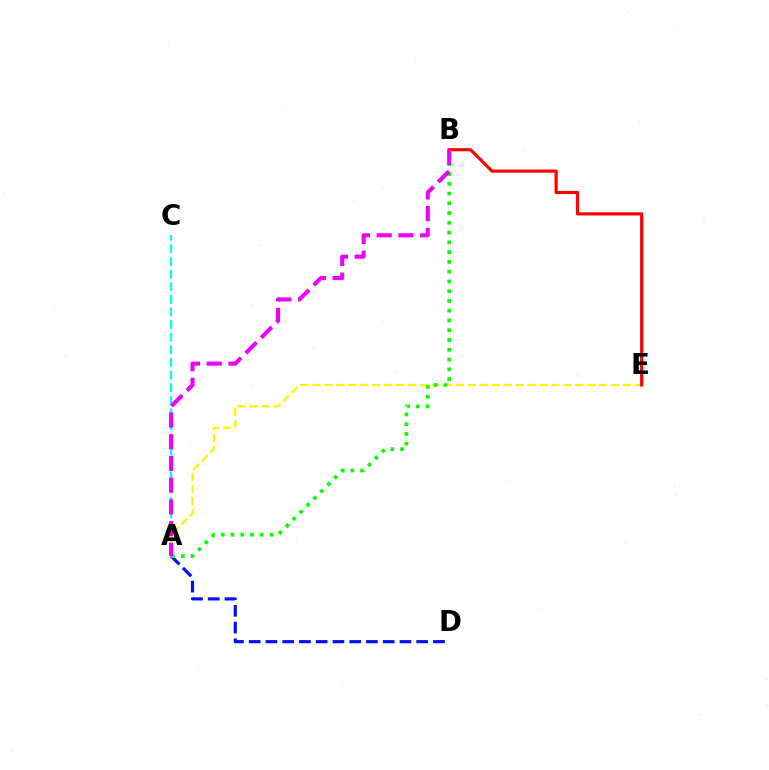{('A', 'D'): [{'color': '#0010ff', 'line_style': 'dashed', 'thickness': 2.28}], ('A', 'C'): [{'color': '#00fff6', 'line_style': 'dashed', 'thickness': 1.71}], ('A', 'E'): [{'color': '#fcf500', 'line_style': 'dashed', 'thickness': 1.62}], ('B', 'E'): [{'color': '#ff0000', 'line_style': 'solid', 'thickness': 2.27}], ('A', 'B'): [{'color': '#08ff00', 'line_style': 'dotted', 'thickness': 2.65}, {'color': '#ee00ff', 'line_style': 'dashed', 'thickness': 2.95}]}